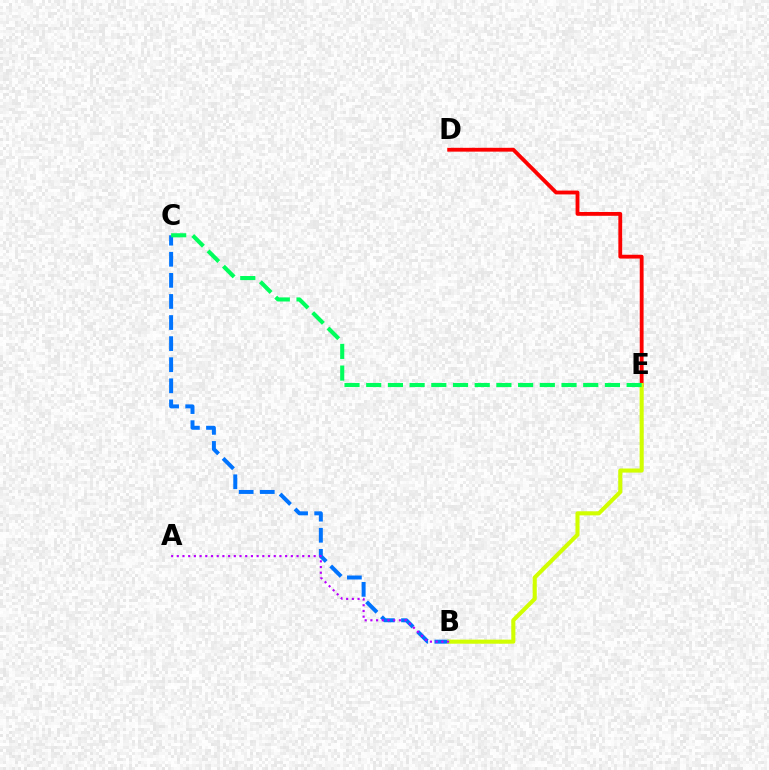{('D', 'E'): [{'color': '#ff0000', 'line_style': 'solid', 'thickness': 2.76}], ('B', 'C'): [{'color': '#0074ff', 'line_style': 'dashed', 'thickness': 2.86}], ('B', 'E'): [{'color': '#d1ff00', 'line_style': 'solid', 'thickness': 2.94}], ('C', 'E'): [{'color': '#00ff5c', 'line_style': 'dashed', 'thickness': 2.95}], ('A', 'B'): [{'color': '#b900ff', 'line_style': 'dotted', 'thickness': 1.55}]}